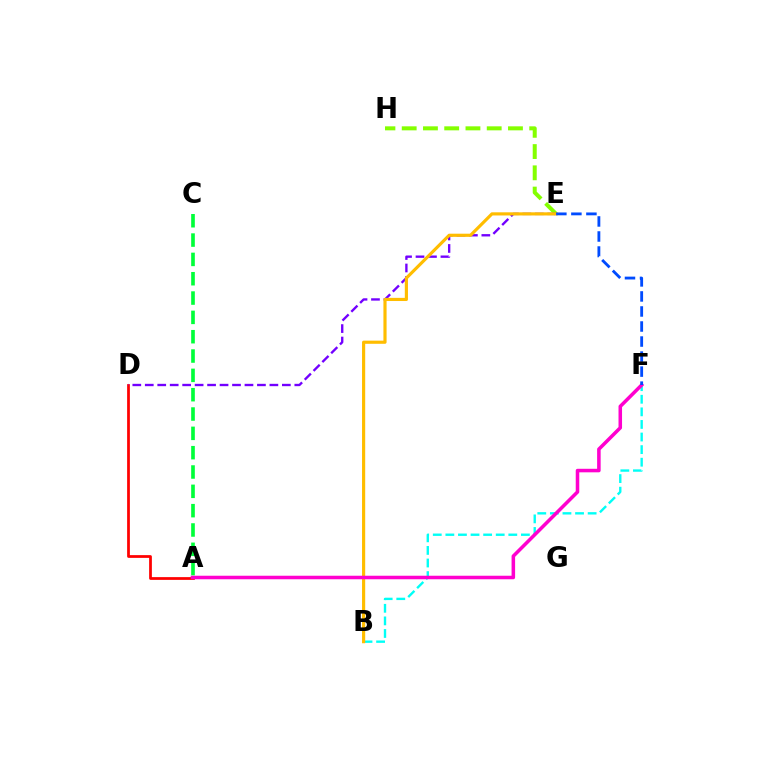{('E', 'H'): [{'color': '#84ff00', 'line_style': 'dashed', 'thickness': 2.89}], ('A', 'D'): [{'color': '#ff0000', 'line_style': 'solid', 'thickness': 1.98}], ('A', 'C'): [{'color': '#00ff39', 'line_style': 'dashed', 'thickness': 2.63}], ('D', 'E'): [{'color': '#7200ff', 'line_style': 'dashed', 'thickness': 1.69}], ('B', 'F'): [{'color': '#00fff6', 'line_style': 'dashed', 'thickness': 1.71}], ('B', 'E'): [{'color': '#ffbd00', 'line_style': 'solid', 'thickness': 2.28}], ('A', 'F'): [{'color': '#ff00cf', 'line_style': 'solid', 'thickness': 2.54}], ('E', 'F'): [{'color': '#004bff', 'line_style': 'dashed', 'thickness': 2.04}]}